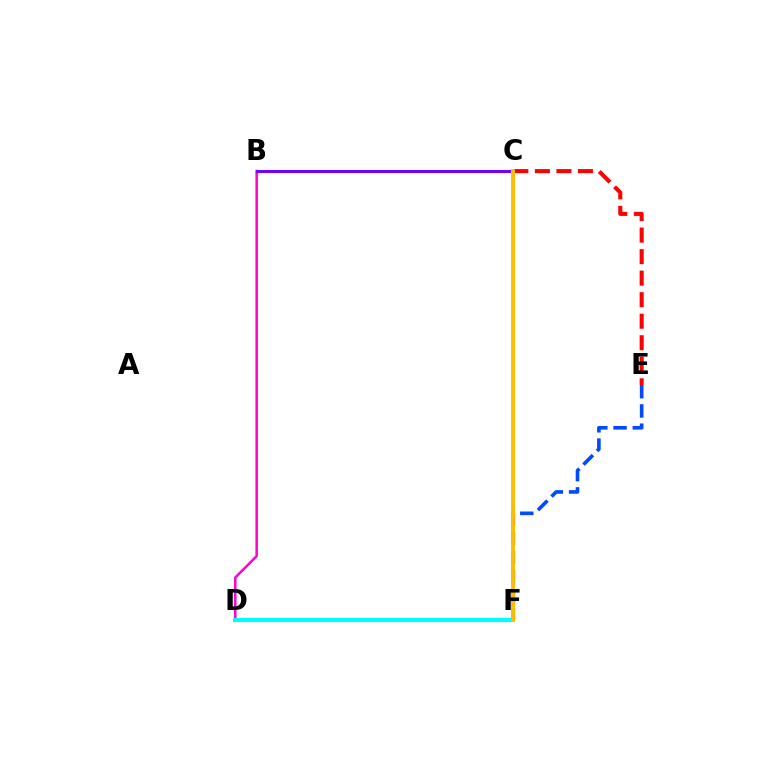{('B', 'D'): [{'color': '#ff00cf', 'line_style': 'solid', 'thickness': 1.8}], ('C', 'F'): [{'color': '#84ff00', 'line_style': 'solid', 'thickness': 2.06}, {'color': '#ffbd00', 'line_style': 'solid', 'thickness': 2.78}], ('B', 'C'): [{'color': '#7200ff', 'line_style': 'solid', 'thickness': 2.19}], ('D', 'F'): [{'color': '#00ff39', 'line_style': 'solid', 'thickness': 2.0}, {'color': '#00fff6', 'line_style': 'solid', 'thickness': 2.97}], ('E', 'F'): [{'color': '#004bff', 'line_style': 'dashed', 'thickness': 2.61}], ('C', 'E'): [{'color': '#ff0000', 'line_style': 'dashed', 'thickness': 2.93}]}